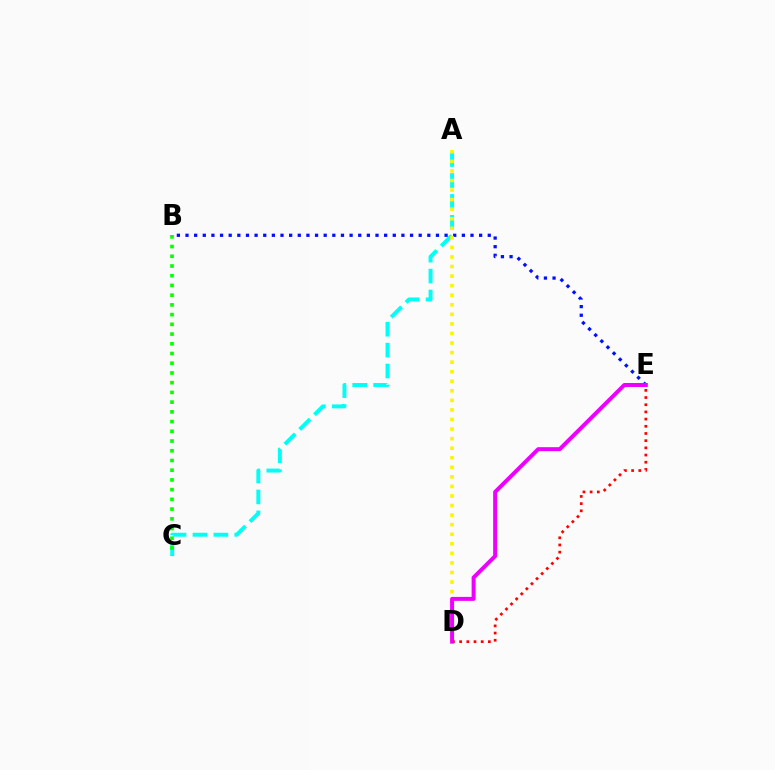{('D', 'E'): [{'color': '#ff0000', 'line_style': 'dotted', 'thickness': 1.95}, {'color': '#ee00ff', 'line_style': 'solid', 'thickness': 2.86}], ('A', 'C'): [{'color': '#00fff6', 'line_style': 'dashed', 'thickness': 2.84}], ('B', 'E'): [{'color': '#0010ff', 'line_style': 'dotted', 'thickness': 2.35}], ('A', 'D'): [{'color': '#fcf500', 'line_style': 'dotted', 'thickness': 2.6}], ('B', 'C'): [{'color': '#08ff00', 'line_style': 'dotted', 'thickness': 2.64}]}